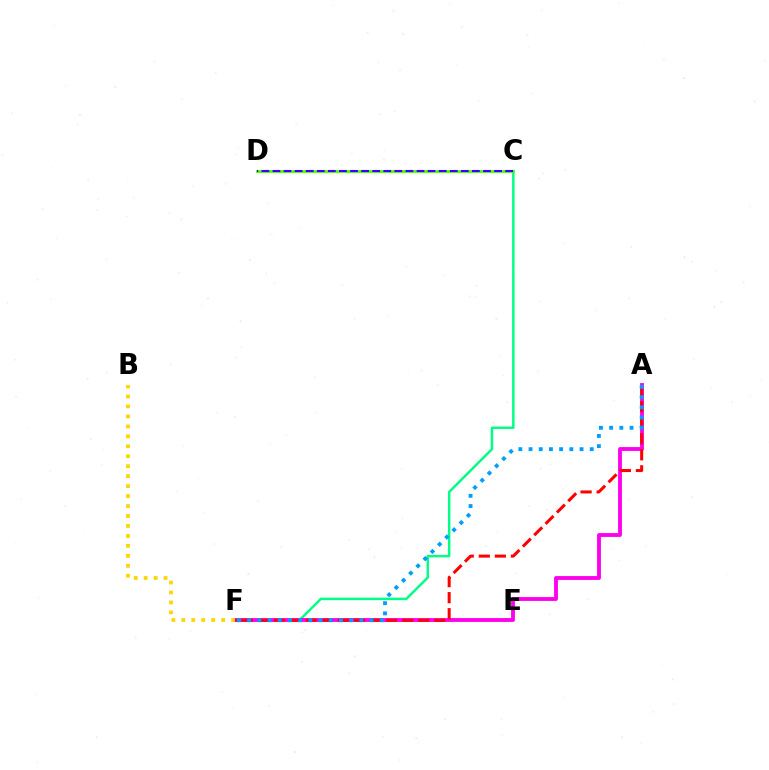{('C', 'F'): [{'color': '#00ff86', 'line_style': 'solid', 'thickness': 1.78}], ('C', 'D'): [{'color': '#4fff00', 'line_style': 'solid', 'thickness': 2.06}, {'color': '#3700ff', 'line_style': 'dashed', 'thickness': 1.51}], ('A', 'F'): [{'color': '#ff00ed', 'line_style': 'solid', 'thickness': 2.77}, {'color': '#ff0000', 'line_style': 'dashed', 'thickness': 2.18}, {'color': '#009eff', 'line_style': 'dotted', 'thickness': 2.77}], ('B', 'F'): [{'color': '#ffd500', 'line_style': 'dotted', 'thickness': 2.71}]}